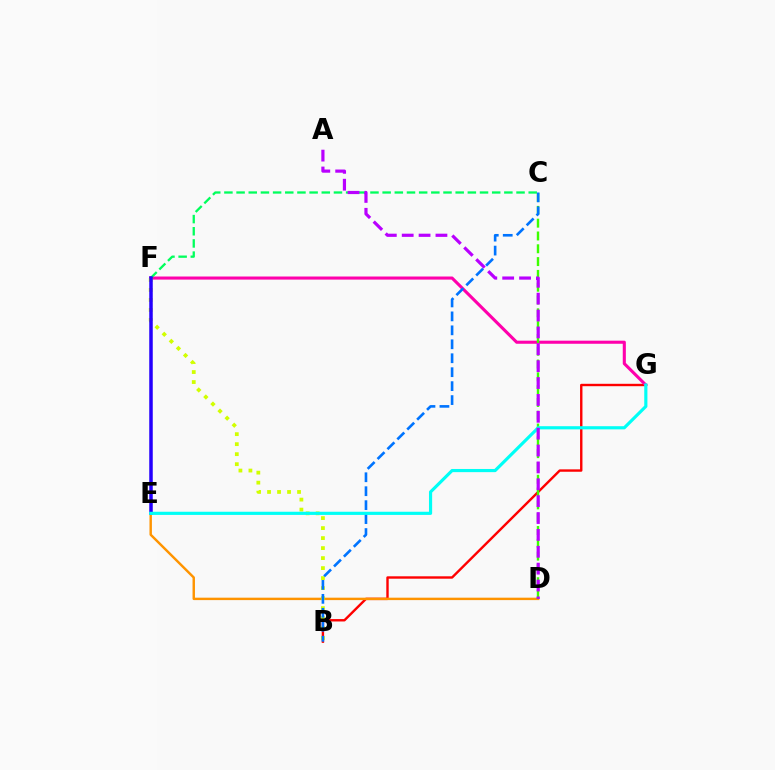{('B', 'G'): [{'color': '#ff0000', 'line_style': 'solid', 'thickness': 1.73}], ('D', 'E'): [{'color': '#ff9400', 'line_style': 'solid', 'thickness': 1.75}], ('F', 'G'): [{'color': '#ff00ac', 'line_style': 'solid', 'thickness': 2.22}], ('C', 'F'): [{'color': '#00ff5c', 'line_style': 'dashed', 'thickness': 1.65}], ('C', 'D'): [{'color': '#3dff00', 'line_style': 'dashed', 'thickness': 1.74}], ('B', 'F'): [{'color': '#d1ff00', 'line_style': 'dotted', 'thickness': 2.72}], ('B', 'C'): [{'color': '#0074ff', 'line_style': 'dashed', 'thickness': 1.9}], ('E', 'F'): [{'color': '#2500ff', 'line_style': 'solid', 'thickness': 2.53}], ('E', 'G'): [{'color': '#00fff6', 'line_style': 'solid', 'thickness': 2.28}], ('A', 'D'): [{'color': '#b900ff', 'line_style': 'dashed', 'thickness': 2.29}]}